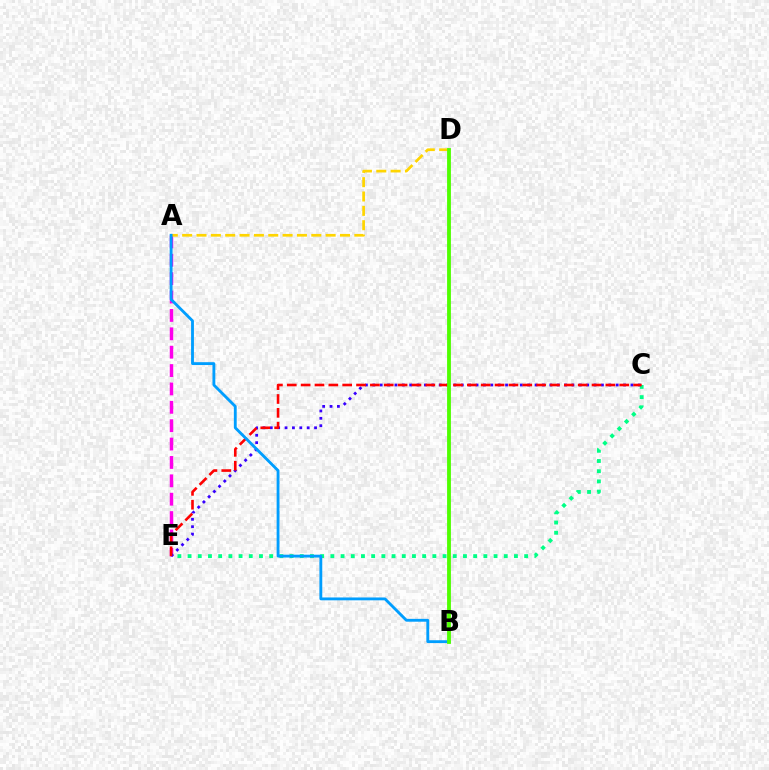{('A', 'E'): [{'color': '#ff00ed', 'line_style': 'dashed', 'thickness': 2.5}], ('C', 'E'): [{'color': '#00ff86', 'line_style': 'dotted', 'thickness': 2.77}, {'color': '#3700ff', 'line_style': 'dotted', 'thickness': 2.0}, {'color': '#ff0000', 'line_style': 'dashed', 'thickness': 1.88}], ('A', 'D'): [{'color': '#ffd500', 'line_style': 'dashed', 'thickness': 1.95}], ('A', 'B'): [{'color': '#009eff', 'line_style': 'solid', 'thickness': 2.05}], ('B', 'D'): [{'color': '#4fff00', 'line_style': 'solid', 'thickness': 2.76}]}